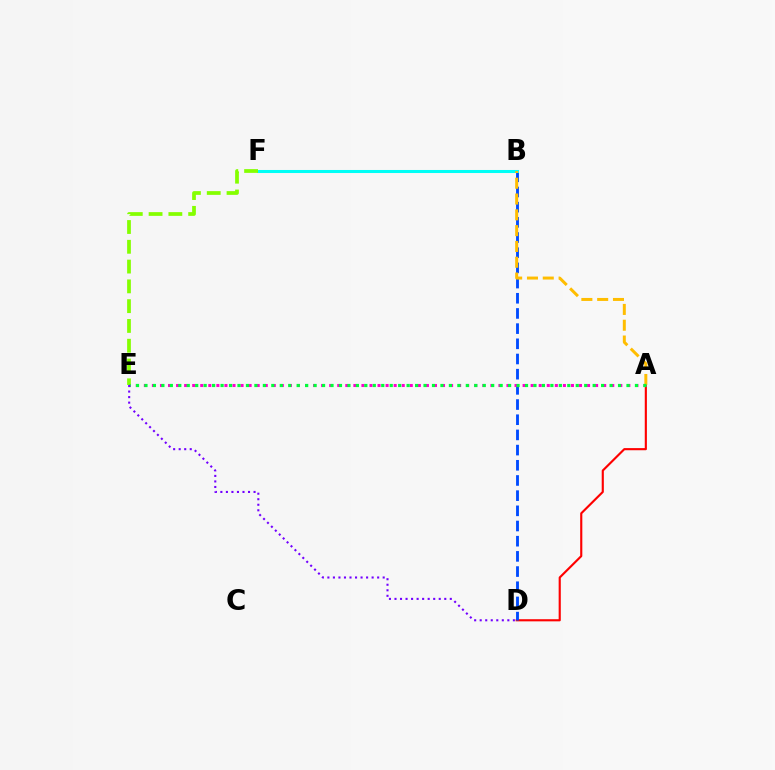{('A', 'D'): [{'color': '#ff0000', 'line_style': 'solid', 'thickness': 1.54}], ('B', 'D'): [{'color': '#004bff', 'line_style': 'dashed', 'thickness': 2.06}], ('B', 'F'): [{'color': '#00fff6', 'line_style': 'solid', 'thickness': 2.2}], ('A', 'E'): [{'color': '#ff00cf', 'line_style': 'dotted', 'thickness': 2.19}, {'color': '#00ff39', 'line_style': 'dotted', 'thickness': 2.3}], ('A', 'B'): [{'color': '#ffbd00', 'line_style': 'dashed', 'thickness': 2.15}], ('E', 'F'): [{'color': '#84ff00', 'line_style': 'dashed', 'thickness': 2.69}], ('D', 'E'): [{'color': '#7200ff', 'line_style': 'dotted', 'thickness': 1.5}]}